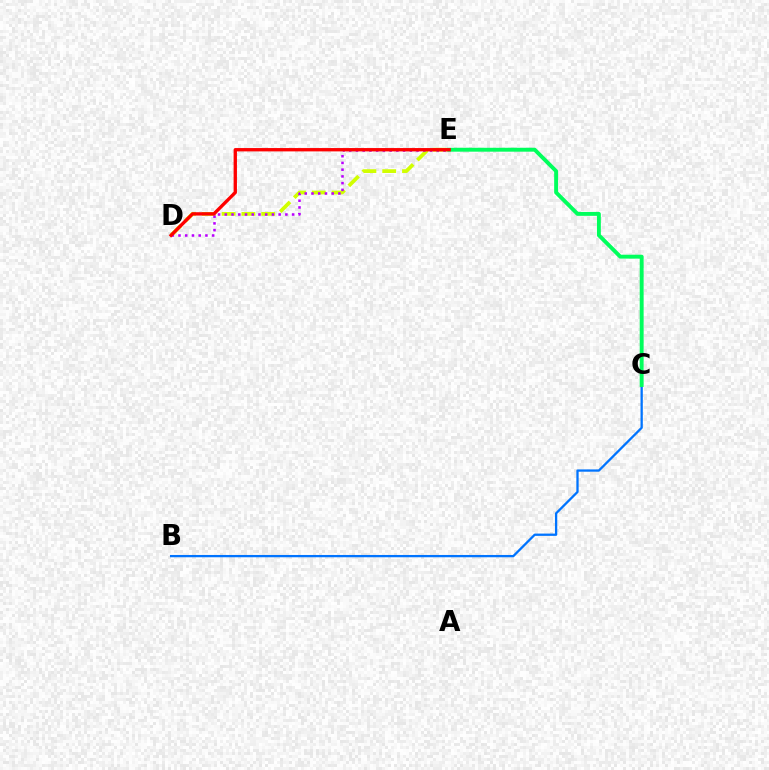{('D', 'E'): [{'color': '#d1ff00', 'line_style': 'dashed', 'thickness': 2.69}, {'color': '#b900ff', 'line_style': 'dotted', 'thickness': 1.83}, {'color': '#ff0000', 'line_style': 'solid', 'thickness': 2.4}], ('B', 'C'): [{'color': '#0074ff', 'line_style': 'solid', 'thickness': 1.65}], ('C', 'E'): [{'color': '#00ff5c', 'line_style': 'solid', 'thickness': 2.81}]}